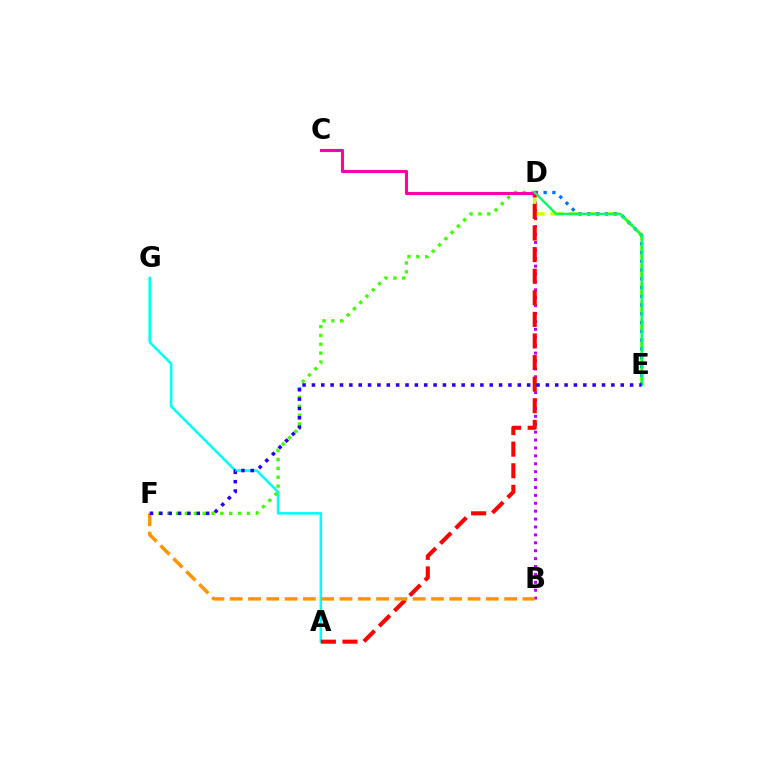{('A', 'G'): [{'color': '#00fff6', 'line_style': 'solid', 'thickness': 1.84}], ('B', 'D'): [{'color': '#b900ff', 'line_style': 'dotted', 'thickness': 2.15}], ('D', 'E'): [{'color': '#d1ff00', 'line_style': 'dashed', 'thickness': 2.51}, {'color': '#0074ff', 'line_style': 'dotted', 'thickness': 2.38}, {'color': '#00ff5c', 'line_style': 'solid', 'thickness': 1.71}], ('D', 'F'): [{'color': '#3dff00', 'line_style': 'dotted', 'thickness': 2.41}], ('A', 'D'): [{'color': '#ff0000', 'line_style': 'dashed', 'thickness': 2.93}], ('C', 'D'): [{'color': '#ff00ac', 'line_style': 'solid', 'thickness': 2.24}], ('B', 'F'): [{'color': '#ff9400', 'line_style': 'dashed', 'thickness': 2.49}], ('E', 'F'): [{'color': '#2500ff', 'line_style': 'dotted', 'thickness': 2.54}]}